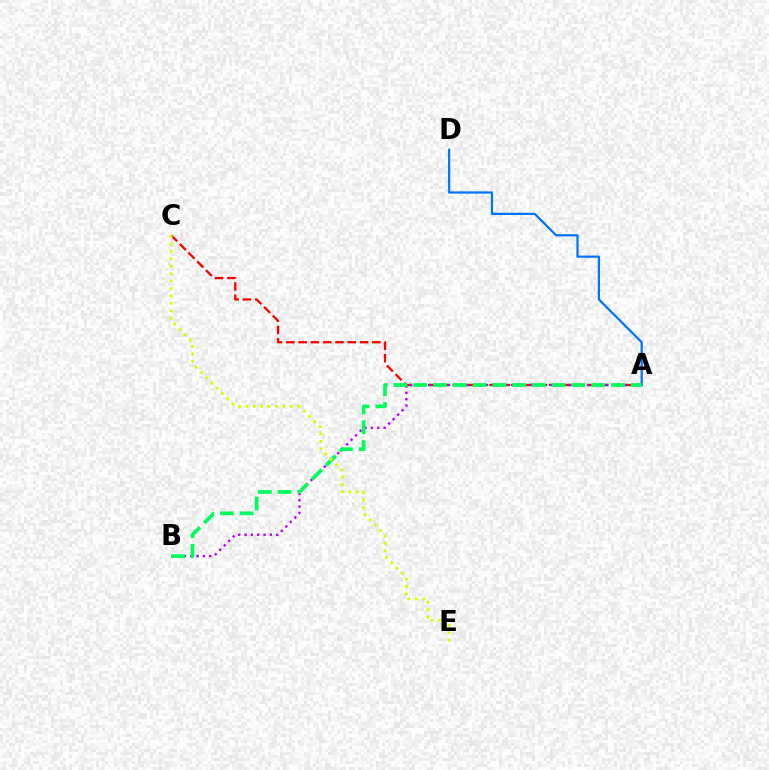{('A', 'C'): [{'color': '#ff0000', 'line_style': 'dashed', 'thickness': 1.67}], ('A', 'B'): [{'color': '#b900ff', 'line_style': 'dotted', 'thickness': 1.72}, {'color': '#00ff5c', 'line_style': 'dashed', 'thickness': 2.69}], ('A', 'D'): [{'color': '#0074ff', 'line_style': 'solid', 'thickness': 1.61}], ('C', 'E'): [{'color': '#d1ff00', 'line_style': 'dotted', 'thickness': 2.02}]}